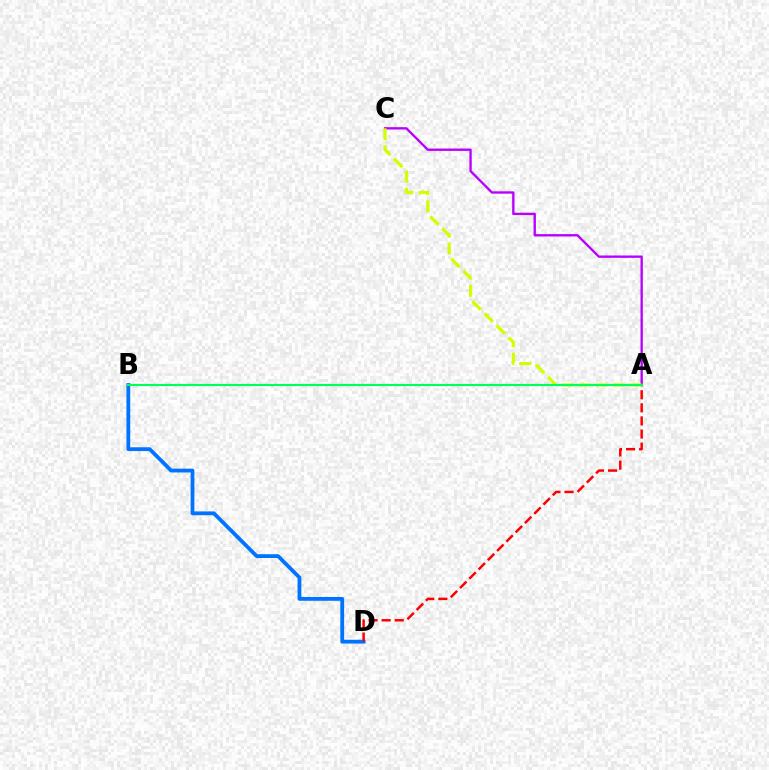{('B', 'D'): [{'color': '#0074ff', 'line_style': 'solid', 'thickness': 2.74}], ('A', 'C'): [{'color': '#b900ff', 'line_style': 'solid', 'thickness': 1.69}, {'color': '#d1ff00', 'line_style': 'dashed', 'thickness': 2.32}], ('A', 'D'): [{'color': '#ff0000', 'line_style': 'dashed', 'thickness': 1.78}], ('A', 'B'): [{'color': '#00ff5c', 'line_style': 'solid', 'thickness': 1.53}]}